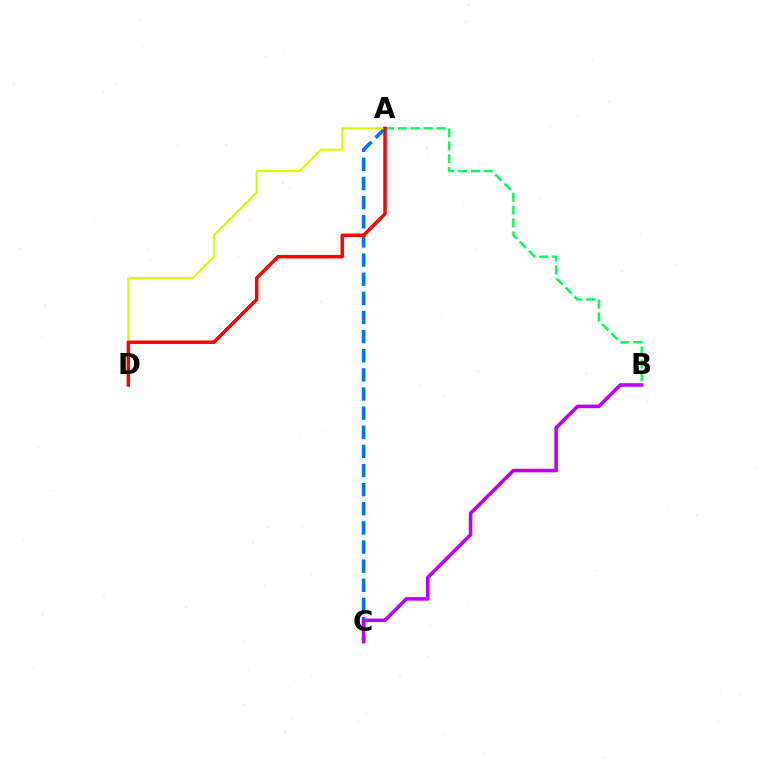{('A', 'C'): [{'color': '#0074ff', 'line_style': 'dashed', 'thickness': 2.6}], ('A', 'D'): [{'color': '#d1ff00', 'line_style': 'solid', 'thickness': 1.5}, {'color': '#ff0000', 'line_style': 'solid', 'thickness': 2.48}], ('B', 'C'): [{'color': '#b900ff', 'line_style': 'solid', 'thickness': 2.57}], ('A', 'B'): [{'color': '#00ff5c', 'line_style': 'dashed', 'thickness': 1.75}]}